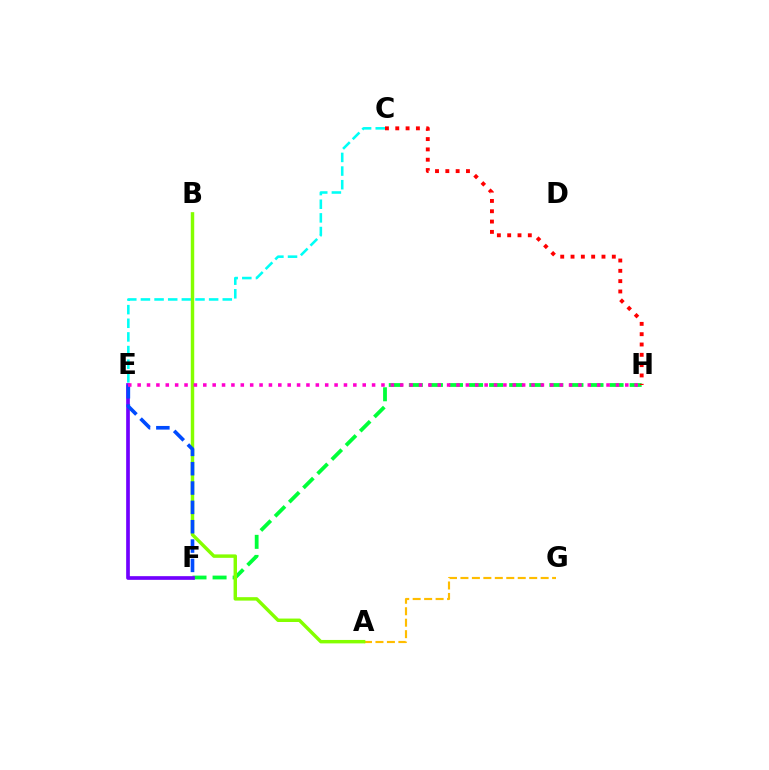{('F', 'H'): [{'color': '#00ff39', 'line_style': 'dashed', 'thickness': 2.73}], ('C', 'E'): [{'color': '#00fff6', 'line_style': 'dashed', 'thickness': 1.85}], ('E', 'F'): [{'color': '#7200ff', 'line_style': 'solid', 'thickness': 2.65}, {'color': '#004bff', 'line_style': 'dashed', 'thickness': 2.63}], ('A', 'G'): [{'color': '#ffbd00', 'line_style': 'dashed', 'thickness': 1.56}], ('A', 'B'): [{'color': '#84ff00', 'line_style': 'solid', 'thickness': 2.48}], ('C', 'H'): [{'color': '#ff0000', 'line_style': 'dotted', 'thickness': 2.8}], ('E', 'H'): [{'color': '#ff00cf', 'line_style': 'dotted', 'thickness': 2.55}]}